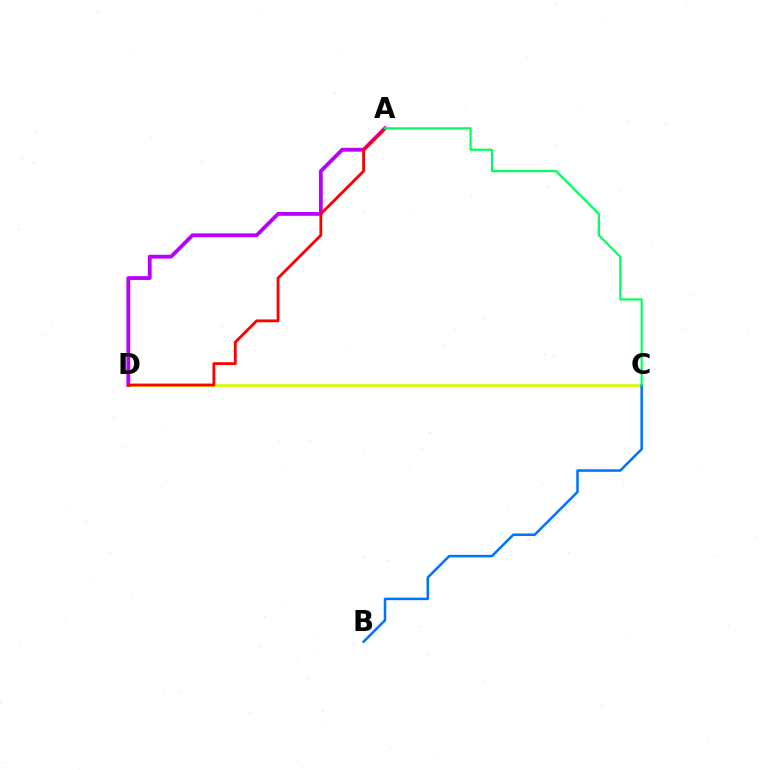{('C', 'D'): [{'color': '#d1ff00', 'line_style': 'solid', 'thickness': 1.89}], ('A', 'D'): [{'color': '#b900ff', 'line_style': 'solid', 'thickness': 2.75}, {'color': '#ff0000', 'line_style': 'solid', 'thickness': 2.04}], ('B', 'C'): [{'color': '#0074ff', 'line_style': 'solid', 'thickness': 1.82}], ('A', 'C'): [{'color': '#00ff5c', 'line_style': 'solid', 'thickness': 1.57}]}